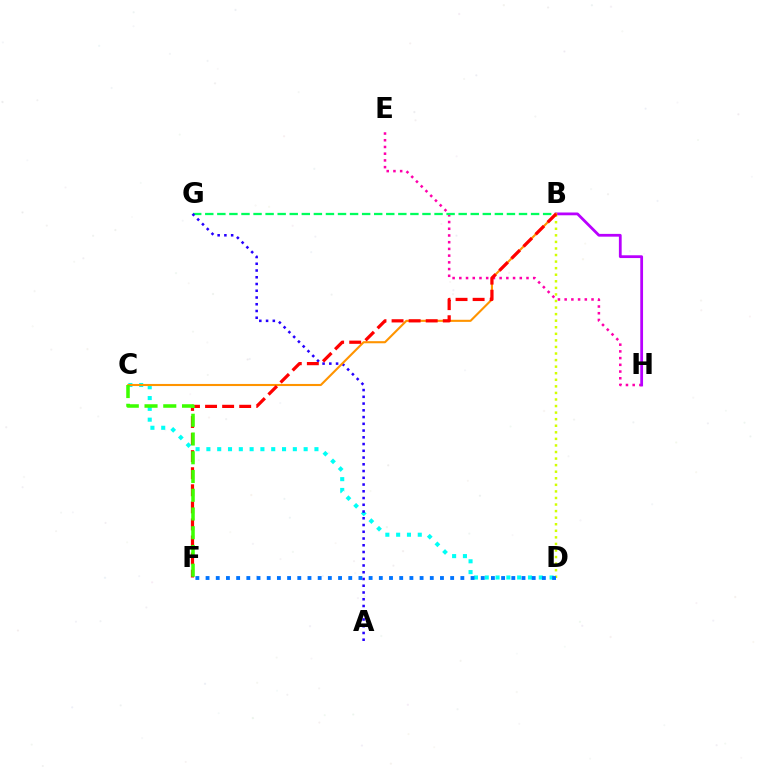{('E', 'H'): [{'color': '#ff00ac', 'line_style': 'dotted', 'thickness': 1.82}], ('B', 'G'): [{'color': '#00ff5c', 'line_style': 'dashed', 'thickness': 1.64}], ('B', 'H'): [{'color': '#b900ff', 'line_style': 'solid', 'thickness': 2.0}], ('C', 'D'): [{'color': '#00fff6', 'line_style': 'dotted', 'thickness': 2.94}], ('A', 'G'): [{'color': '#2500ff', 'line_style': 'dotted', 'thickness': 1.83}], ('B', 'D'): [{'color': '#d1ff00', 'line_style': 'dotted', 'thickness': 1.78}], ('B', 'C'): [{'color': '#ff9400', 'line_style': 'solid', 'thickness': 1.52}], ('B', 'F'): [{'color': '#ff0000', 'line_style': 'dashed', 'thickness': 2.32}], ('C', 'F'): [{'color': '#3dff00', 'line_style': 'dashed', 'thickness': 2.55}], ('D', 'F'): [{'color': '#0074ff', 'line_style': 'dotted', 'thickness': 2.77}]}